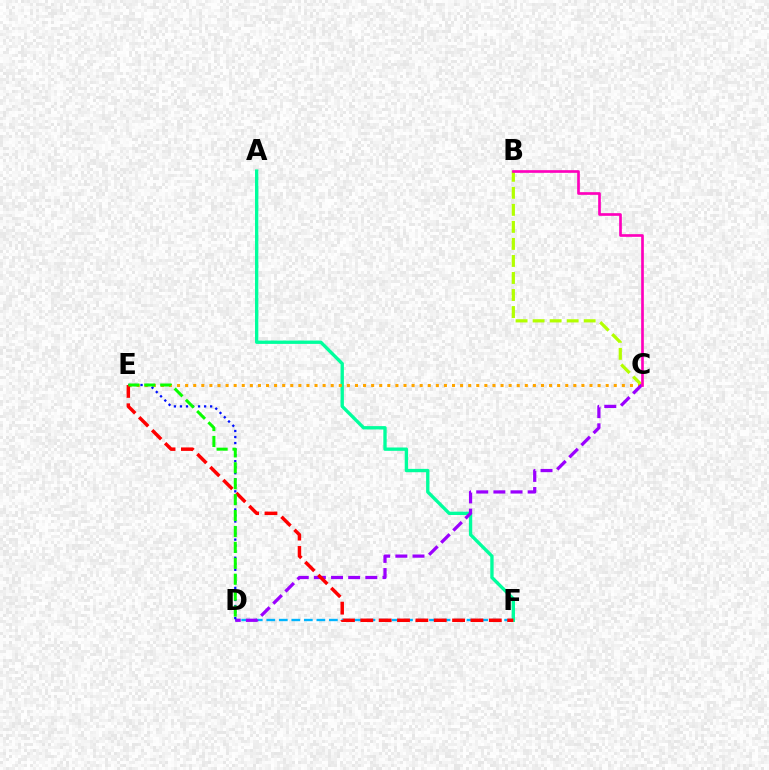{('A', 'F'): [{'color': '#00ff9d', 'line_style': 'solid', 'thickness': 2.41}], ('C', 'E'): [{'color': '#ffa500', 'line_style': 'dotted', 'thickness': 2.2}], ('D', 'F'): [{'color': '#00b5ff', 'line_style': 'dashed', 'thickness': 1.7}], ('B', 'C'): [{'color': '#b3ff00', 'line_style': 'dashed', 'thickness': 2.31}, {'color': '#ff00bd', 'line_style': 'solid', 'thickness': 1.92}], ('C', 'D'): [{'color': '#9b00ff', 'line_style': 'dashed', 'thickness': 2.33}], ('D', 'E'): [{'color': '#0010ff', 'line_style': 'dotted', 'thickness': 1.64}, {'color': '#08ff00', 'line_style': 'dashed', 'thickness': 2.16}], ('E', 'F'): [{'color': '#ff0000', 'line_style': 'dashed', 'thickness': 2.49}]}